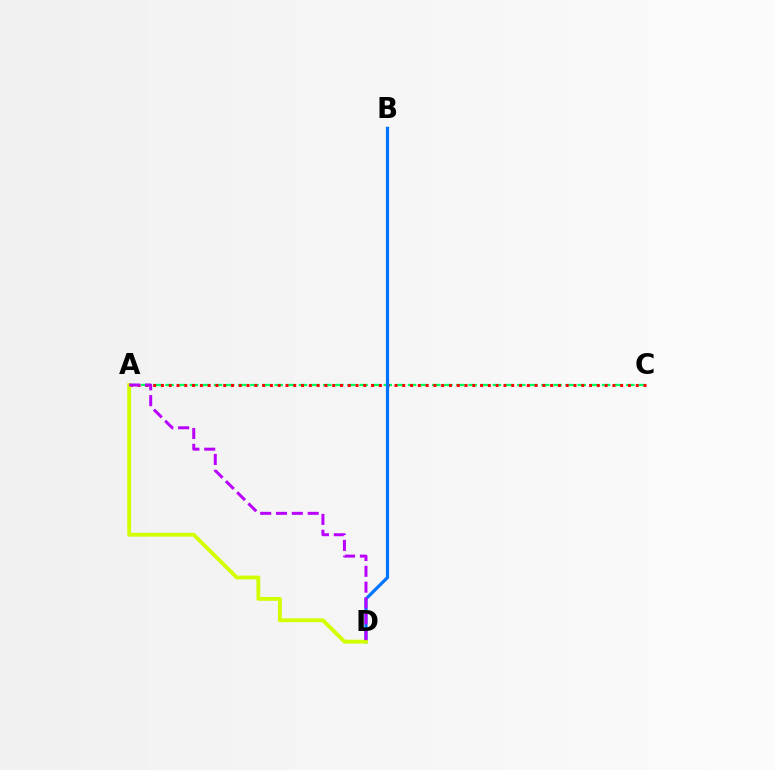{('A', 'C'): [{'color': '#00ff5c', 'line_style': 'dashed', 'thickness': 1.65}, {'color': '#ff0000', 'line_style': 'dotted', 'thickness': 2.11}], ('B', 'D'): [{'color': '#0074ff', 'line_style': 'solid', 'thickness': 2.3}], ('A', 'D'): [{'color': '#d1ff00', 'line_style': 'solid', 'thickness': 2.77}, {'color': '#b900ff', 'line_style': 'dashed', 'thickness': 2.15}]}